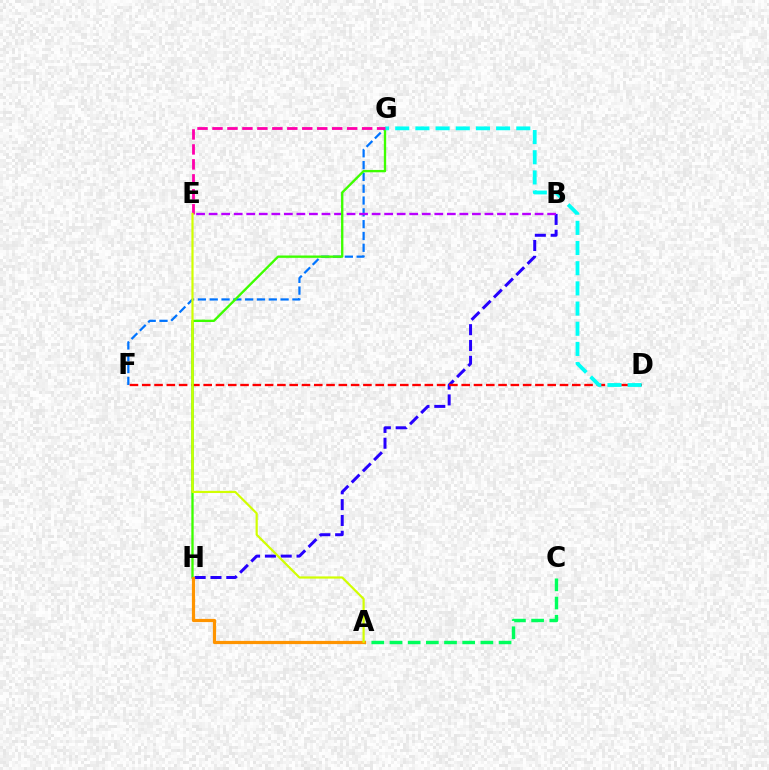{('A', 'C'): [{'color': '#00ff5c', 'line_style': 'dashed', 'thickness': 2.47}], ('F', 'G'): [{'color': '#0074ff', 'line_style': 'dashed', 'thickness': 1.6}], ('B', 'H'): [{'color': '#2500ff', 'line_style': 'dashed', 'thickness': 2.15}], ('D', 'F'): [{'color': '#ff0000', 'line_style': 'dashed', 'thickness': 1.67}], ('B', 'E'): [{'color': '#b900ff', 'line_style': 'dashed', 'thickness': 1.7}], ('G', 'H'): [{'color': '#3dff00', 'line_style': 'solid', 'thickness': 1.69}], ('D', 'G'): [{'color': '#00fff6', 'line_style': 'dashed', 'thickness': 2.74}], ('E', 'G'): [{'color': '#ff00ac', 'line_style': 'dashed', 'thickness': 2.03}], ('A', 'H'): [{'color': '#ff9400', 'line_style': 'solid', 'thickness': 2.31}], ('A', 'E'): [{'color': '#d1ff00', 'line_style': 'solid', 'thickness': 1.57}]}